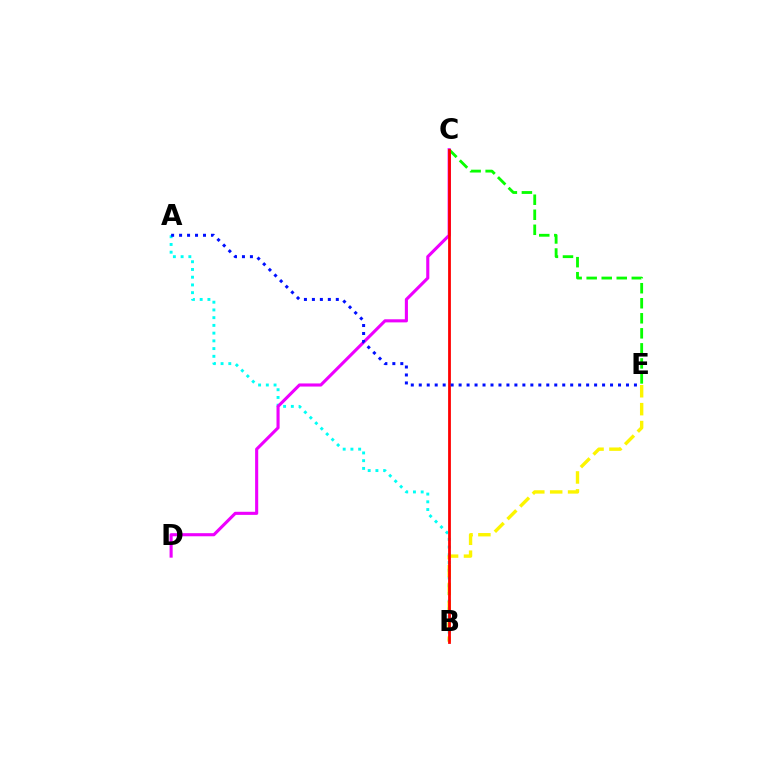{('A', 'B'): [{'color': '#00fff6', 'line_style': 'dotted', 'thickness': 2.1}], ('C', 'D'): [{'color': '#ee00ff', 'line_style': 'solid', 'thickness': 2.23}], ('B', 'E'): [{'color': '#fcf500', 'line_style': 'dashed', 'thickness': 2.43}], ('C', 'E'): [{'color': '#08ff00', 'line_style': 'dashed', 'thickness': 2.04}], ('B', 'C'): [{'color': '#ff0000', 'line_style': 'solid', 'thickness': 2.0}], ('A', 'E'): [{'color': '#0010ff', 'line_style': 'dotted', 'thickness': 2.17}]}